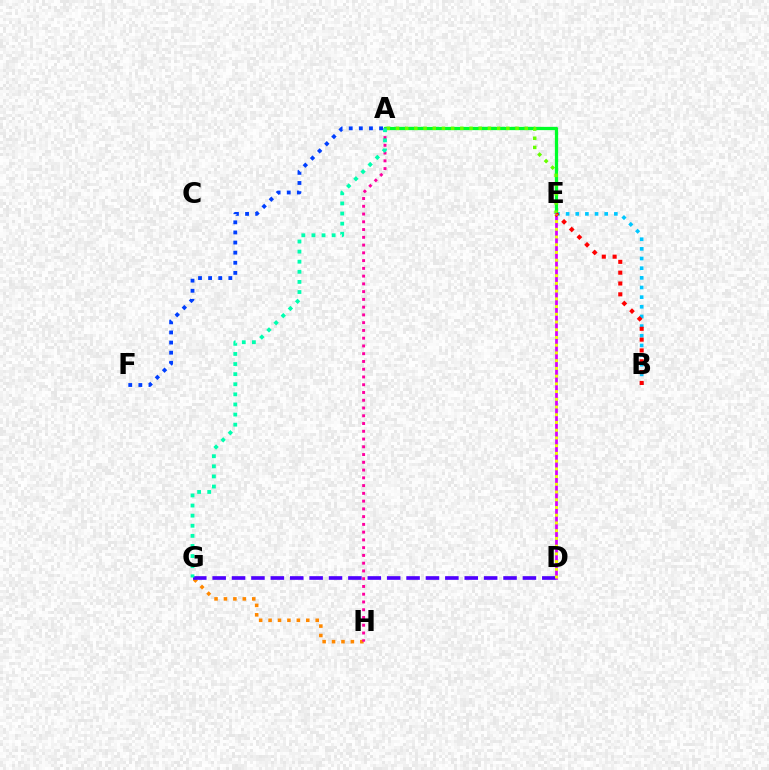{('B', 'E'): [{'color': '#00c7ff', 'line_style': 'dotted', 'thickness': 2.62}, {'color': '#ff0000', 'line_style': 'dotted', 'thickness': 2.94}], ('A', 'E'): [{'color': '#00ff27', 'line_style': 'solid', 'thickness': 2.35}, {'color': '#66ff00', 'line_style': 'dotted', 'thickness': 2.5}], ('A', 'F'): [{'color': '#003fff', 'line_style': 'dotted', 'thickness': 2.75}], ('D', 'E'): [{'color': '#d600ff', 'line_style': 'solid', 'thickness': 1.98}, {'color': '#eeff00', 'line_style': 'dotted', 'thickness': 2.1}], ('G', 'H'): [{'color': '#ff8800', 'line_style': 'dotted', 'thickness': 2.56}], ('D', 'G'): [{'color': '#4f00ff', 'line_style': 'dashed', 'thickness': 2.63}], ('A', 'H'): [{'color': '#ff00a0', 'line_style': 'dotted', 'thickness': 2.11}], ('A', 'G'): [{'color': '#00ffaf', 'line_style': 'dotted', 'thickness': 2.75}]}